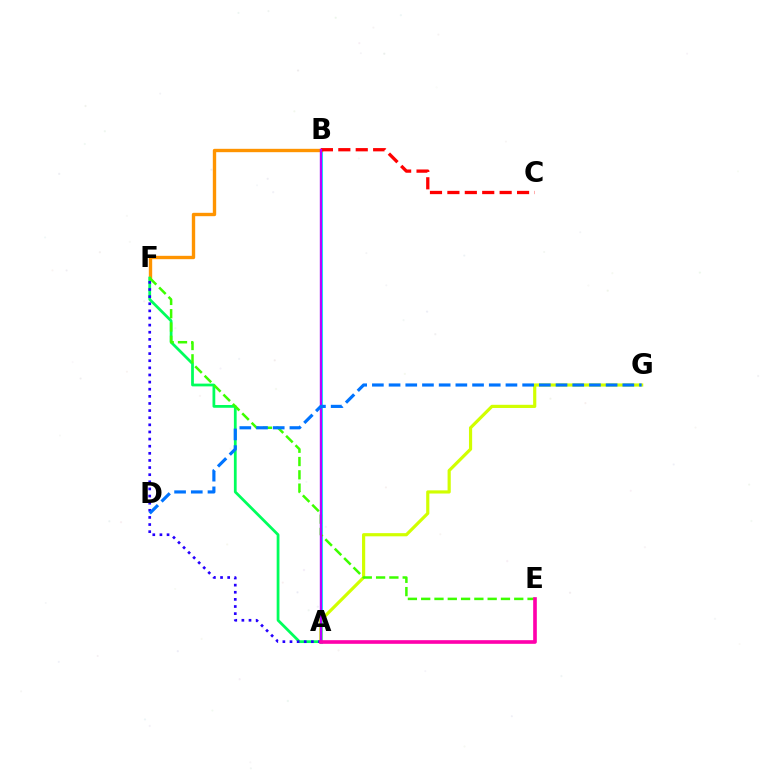{('A', 'B'): [{'color': '#00fff6', 'line_style': 'solid', 'thickness': 2.2}, {'color': '#b900ff', 'line_style': 'solid', 'thickness': 1.71}], ('B', 'F'): [{'color': '#ff9400', 'line_style': 'solid', 'thickness': 2.42}], ('A', 'F'): [{'color': '#00ff5c', 'line_style': 'solid', 'thickness': 1.99}, {'color': '#2500ff', 'line_style': 'dotted', 'thickness': 1.94}], ('B', 'C'): [{'color': '#ff0000', 'line_style': 'dashed', 'thickness': 2.37}], ('A', 'G'): [{'color': '#d1ff00', 'line_style': 'solid', 'thickness': 2.29}], ('E', 'F'): [{'color': '#3dff00', 'line_style': 'dashed', 'thickness': 1.81}], ('D', 'G'): [{'color': '#0074ff', 'line_style': 'dashed', 'thickness': 2.27}], ('A', 'E'): [{'color': '#ff00ac', 'line_style': 'solid', 'thickness': 2.62}]}